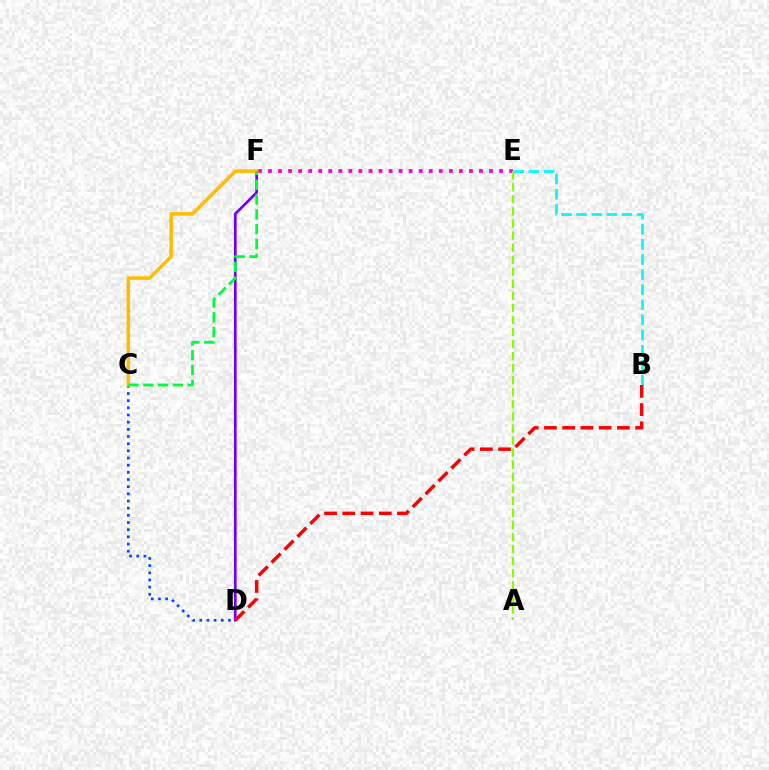{('B', 'E'): [{'color': '#00fff6', 'line_style': 'dashed', 'thickness': 2.05}], ('E', 'F'): [{'color': '#ff00cf', 'line_style': 'dotted', 'thickness': 2.73}], ('C', 'D'): [{'color': '#004bff', 'line_style': 'dotted', 'thickness': 1.95}], ('D', 'F'): [{'color': '#7200ff', 'line_style': 'solid', 'thickness': 1.96}], ('A', 'E'): [{'color': '#84ff00', 'line_style': 'dashed', 'thickness': 1.64}], ('B', 'D'): [{'color': '#ff0000', 'line_style': 'dashed', 'thickness': 2.48}], ('C', 'F'): [{'color': '#ffbd00', 'line_style': 'solid', 'thickness': 2.55}, {'color': '#00ff39', 'line_style': 'dashed', 'thickness': 2.01}]}